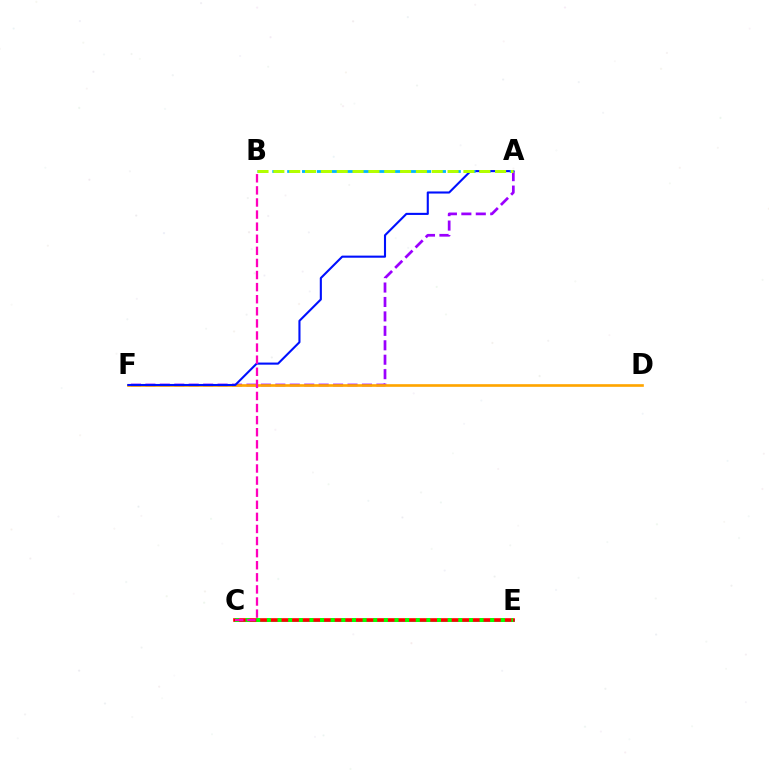{('C', 'E'): [{'color': '#00ff9d', 'line_style': 'solid', 'thickness': 2.12}, {'color': '#ff0000', 'line_style': 'solid', 'thickness': 2.61}, {'color': '#08ff00', 'line_style': 'dotted', 'thickness': 2.89}], ('A', 'F'): [{'color': '#9b00ff', 'line_style': 'dashed', 'thickness': 1.96}, {'color': '#0010ff', 'line_style': 'solid', 'thickness': 1.51}], ('D', 'F'): [{'color': '#ffa500', 'line_style': 'solid', 'thickness': 1.91}], ('A', 'B'): [{'color': '#00b5ff', 'line_style': 'dashed', 'thickness': 2.02}, {'color': '#b3ff00', 'line_style': 'dashed', 'thickness': 2.15}], ('B', 'C'): [{'color': '#ff00bd', 'line_style': 'dashed', 'thickness': 1.64}]}